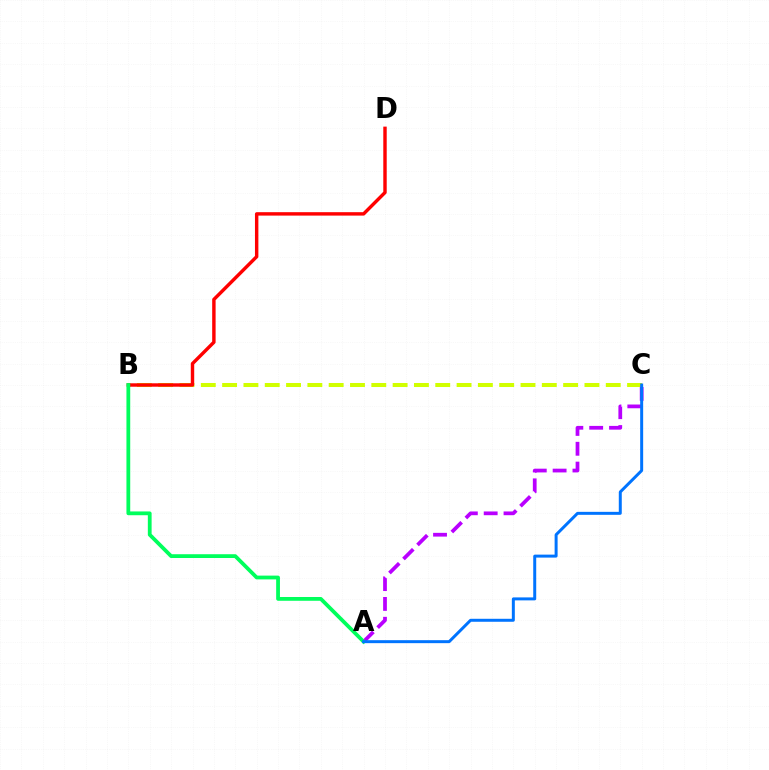{('B', 'C'): [{'color': '#d1ff00', 'line_style': 'dashed', 'thickness': 2.9}], ('A', 'C'): [{'color': '#b900ff', 'line_style': 'dashed', 'thickness': 2.69}, {'color': '#0074ff', 'line_style': 'solid', 'thickness': 2.15}], ('B', 'D'): [{'color': '#ff0000', 'line_style': 'solid', 'thickness': 2.46}], ('A', 'B'): [{'color': '#00ff5c', 'line_style': 'solid', 'thickness': 2.72}]}